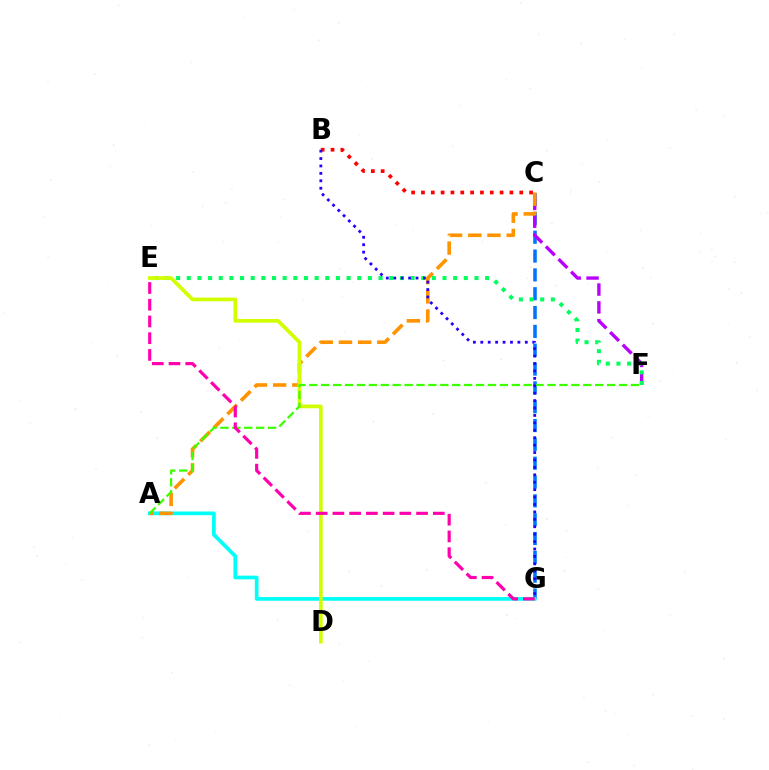{('B', 'C'): [{'color': '#ff0000', 'line_style': 'dotted', 'thickness': 2.67}], ('C', 'G'): [{'color': '#0074ff', 'line_style': 'dashed', 'thickness': 2.56}], ('A', 'G'): [{'color': '#00fff6', 'line_style': 'solid', 'thickness': 2.67}], ('C', 'F'): [{'color': '#b900ff', 'line_style': 'dashed', 'thickness': 2.42}], ('E', 'F'): [{'color': '#00ff5c', 'line_style': 'dotted', 'thickness': 2.9}], ('A', 'C'): [{'color': '#ff9400', 'line_style': 'dashed', 'thickness': 2.61}], ('D', 'E'): [{'color': '#d1ff00', 'line_style': 'solid', 'thickness': 2.68}], ('A', 'F'): [{'color': '#3dff00', 'line_style': 'dashed', 'thickness': 1.62}], ('B', 'G'): [{'color': '#2500ff', 'line_style': 'dotted', 'thickness': 2.02}], ('E', 'G'): [{'color': '#ff00ac', 'line_style': 'dashed', 'thickness': 2.27}]}